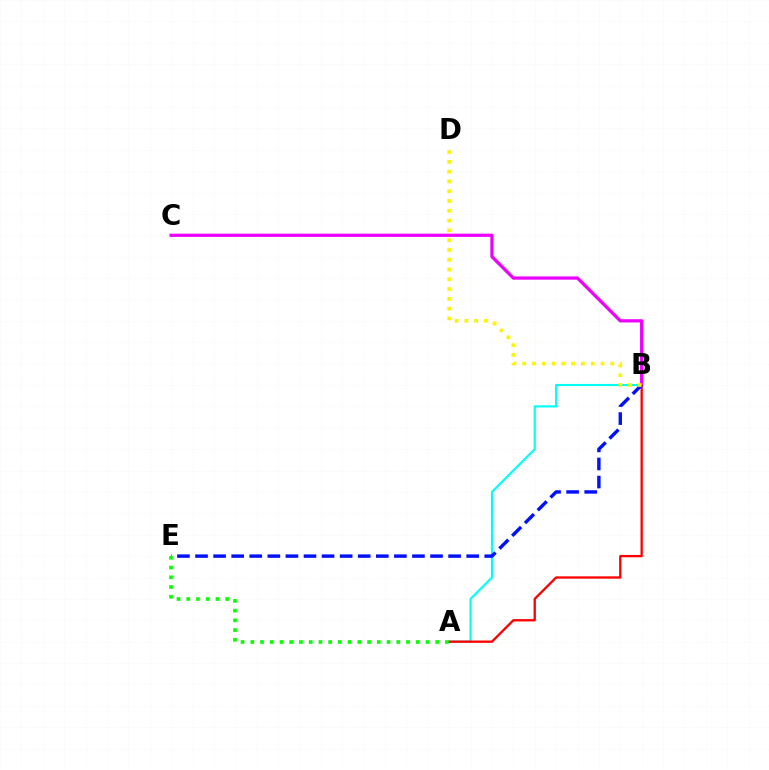{('A', 'B'): [{'color': '#00fff6', 'line_style': 'solid', 'thickness': 1.55}, {'color': '#ff0000', 'line_style': 'solid', 'thickness': 1.67}], ('B', 'C'): [{'color': '#ee00ff', 'line_style': 'solid', 'thickness': 2.34}], ('B', 'E'): [{'color': '#0010ff', 'line_style': 'dashed', 'thickness': 2.46}], ('A', 'E'): [{'color': '#08ff00', 'line_style': 'dotted', 'thickness': 2.64}], ('B', 'D'): [{'color': '#fcf500', 'line_style': 'dotted', 'thickness': 2.66}]}